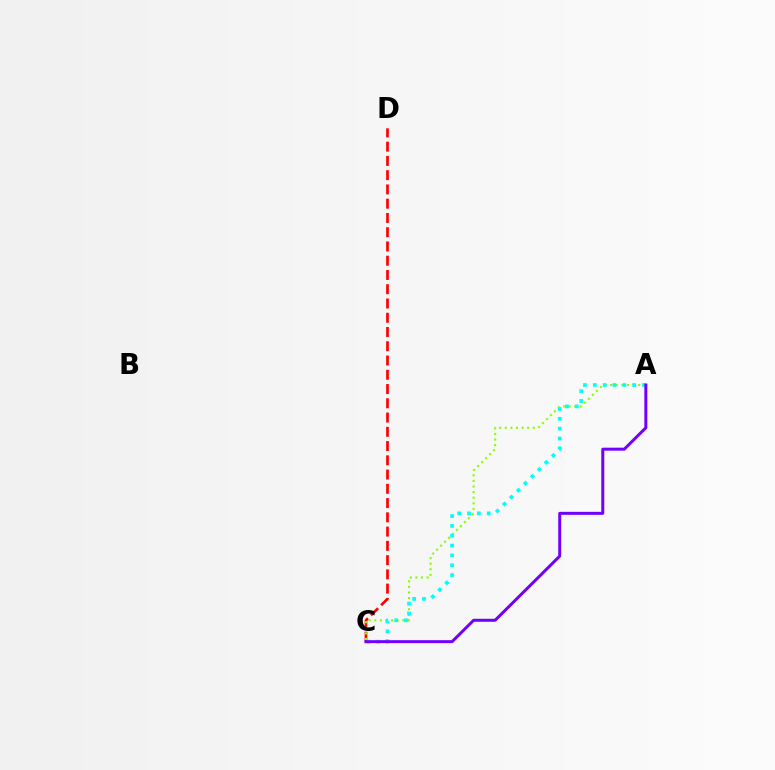{('C', 'D'): [{'color': '#ff0000', 'line_style': 'dashed', 'thickness': 1.94}], ('A', 'C'): [{'color': '#84ff00', 'line_style': 'dotted', 'thickness': 1.52}, {'color': '#00fff6', 'line_style': 'dotted', 'thickness': 2.67}, {'color': '#7200ff', 'line_style': 'solid', 'thickness': 2.15}]}